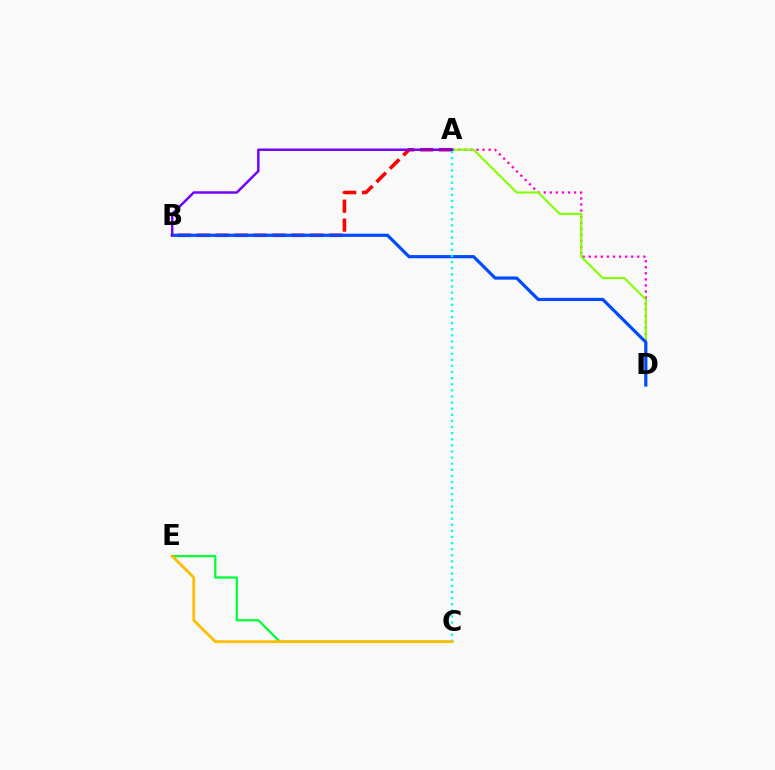{('A', 'D'): [{'color': '#ff00cf', 'line_style': 'dotted', 'thickness': 1.65}, {'color': '#84ff00', 'line_style': 'solid', 'thickness': 1.51}], ('A', 'B'): [{'color': '#ff0000', 'line_style': 'dashed', 'thickness': 2.57}, {'color': '#7200ff', 'line_style': 'solid', 'thickness': 1.76}], ('C', 'E'): [{'color': '#00ff39', 'line_style': 'solid', 'thickness': 1.62}, {'color': '#ffbd00', 'line_style': 'solid', 'thickness': 2.0}], ('B', 'D'): [{'color': '#004bff', 'line_style': 'solid', 'thickness': 2.29}], ('A', 'C'): [{'color': '#00fff6', 'line_style': 'dotted', 'thickness': 1.66}]}